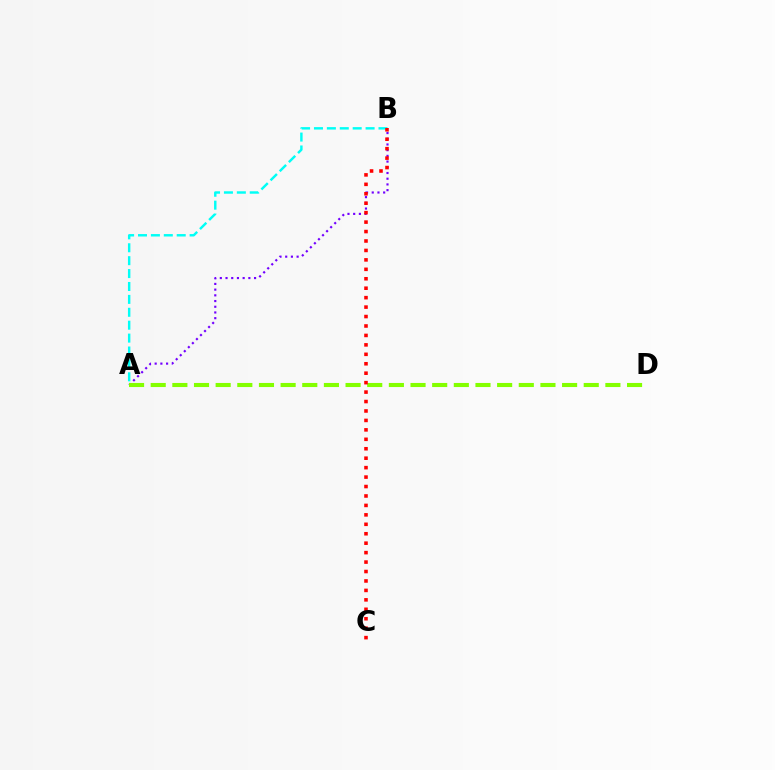{('A', 'B'): [{'color': '#7200ff', 'line_style': 'dotted', 'thickness': 1.55}, {'color': '#00fff6', 'line_style': 'dashed', 'thickness': 1.75}], ('A', 'D'): [{'color': '#84ff00', 'line_style': 'dashed', 'thickness': 2.94}], ('B', 'C'): [{'color': '#ff0000', 'line_style': 'dotted', 'thickness': 2.57}]}